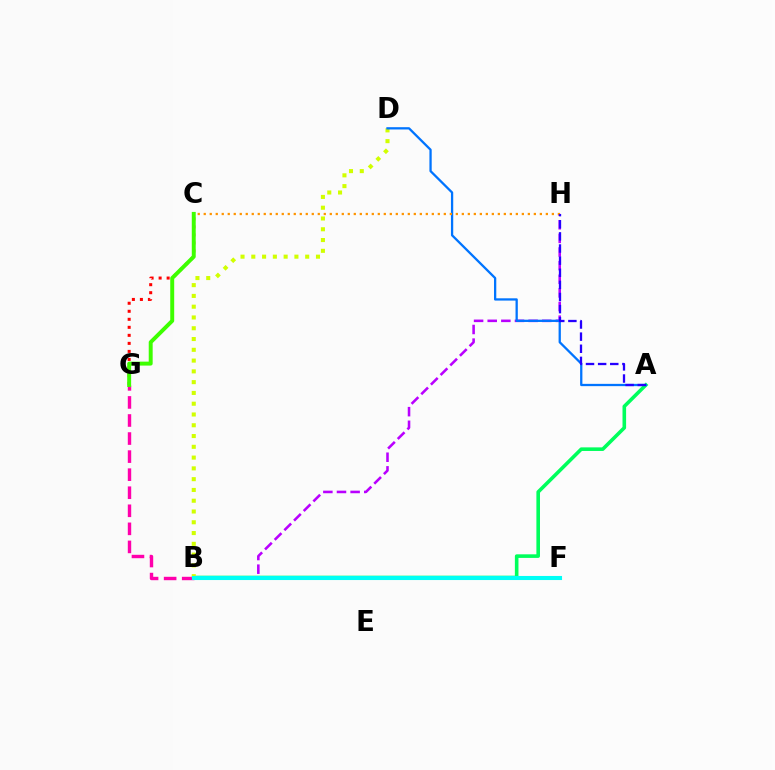{('A', 'B'): [{'color': '#00ff5c', 'line_style': 'solid', 'thickness': 2.59}], ('B', 'G'): [{'color': '#ff00ac', 'line_style': 'dashed', 'thickness': 2.45}], ('C', 'G'): [{'color': '#ff0000', 'line_style': 'dotted', 'thickness': 2.18}, {'color': '#3dff00', 'line_style': 'solid', 'thickness': 2.84}], ('B', 'H'): [{'color': '#b900ff', 'line_style': 'dashed', 'thickness': 1.85}], ('B', 'D'): [{'color': '#d1ff00', 'line_style': 'dotted', 'thickness': 2.93}], ('B', 'F'): [{'color': '#00fff6', 'line_style': 'solid', 'thickness': 2.94}], ('A', 'D'): [{'color': '#0074ff', 'line_style': 'solid', 'thickness': 1.64}], ('C', 'H'): [{'color': '#ff9400', 'line_style': 'dotted', 'thickness': 1.63}], ('A', 'H'): [{'color': '#2500ff', 'line_style': 'dashed', 'thickness': 1.65}]}